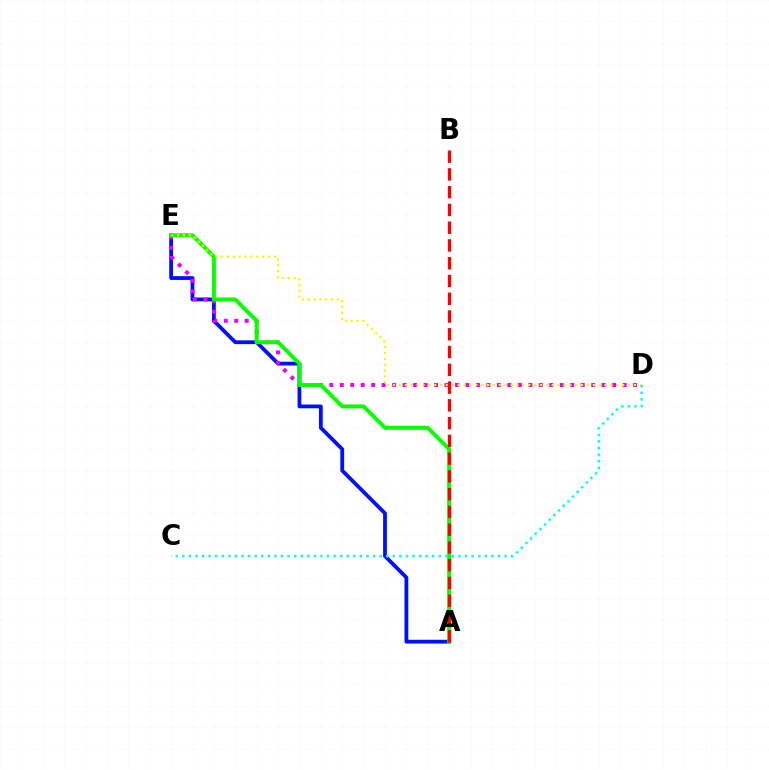{('A', 'E'): [{'color': '#0010ff', 'line_style': 'solid', 'thickness': 2.73}, {'color': '#08ff00', 'line_style': 'solid', 'thickness': 2.88}], ('D', 'E'): [{'color': '#ee00ff', 'line_style': 'dotted', 'thickness': 2.85}, {'color': '#fcf500', 'line_style': 'dotted', 'thickness': 1.6}], ('C', 'D'): [{'color': '#00fff6', 'line_style': 'dotted', 'thickness': 1.79}], ('A', 'B'): [{'color': '#ff0000', 'line_style': 'dashed', 'thickness': 2.41}]}